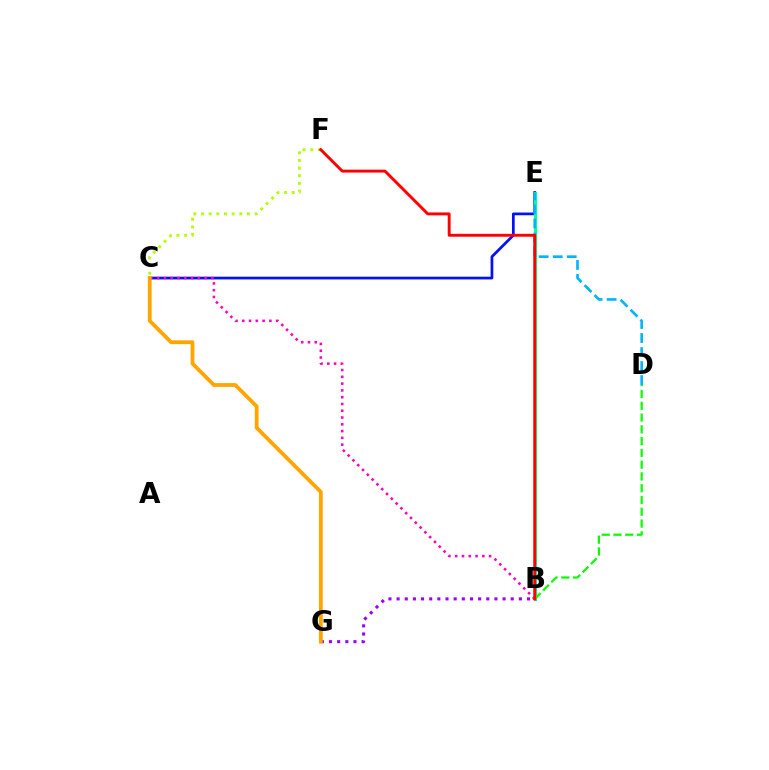{('C', 'E'): [{'color': '#0010ff', 'line_style': 'solid', 'thickness': 1.96}], ('B', 'E'): [{'color': '#00ff9d', 'line_style': 'solid', 'thickness': 2.25}], ('D', 'E'): [{'color': '#00b5ff', 'line_style': 'dashed', 'thickness': 1.91}], ('B', 'D'): [{'color': '#08ff00', 'line_style': 'dashed', 'thickness': 1.6}], ('C', 'F'): [{'color': '#b3ff00', 'line_style': 'dotted', 'thickness': 2.08}], ('B', 'G'): [{'color': '#9b00ff', 'line_style': 'dotted', 'thickness': 2.21}], ('B', 'C'): [{'color': '#ff00bd', 'line_style': 'dotted', 'thickness': 1.84}], ('B', 'F'): [{'color': '#ff0000', 'line_style': 'solid', 'thickness': 2.09}], ('C', 'G'): [{'color': '#ffa500', 'line_style': 'solid', 'thickness': 2.73}]}